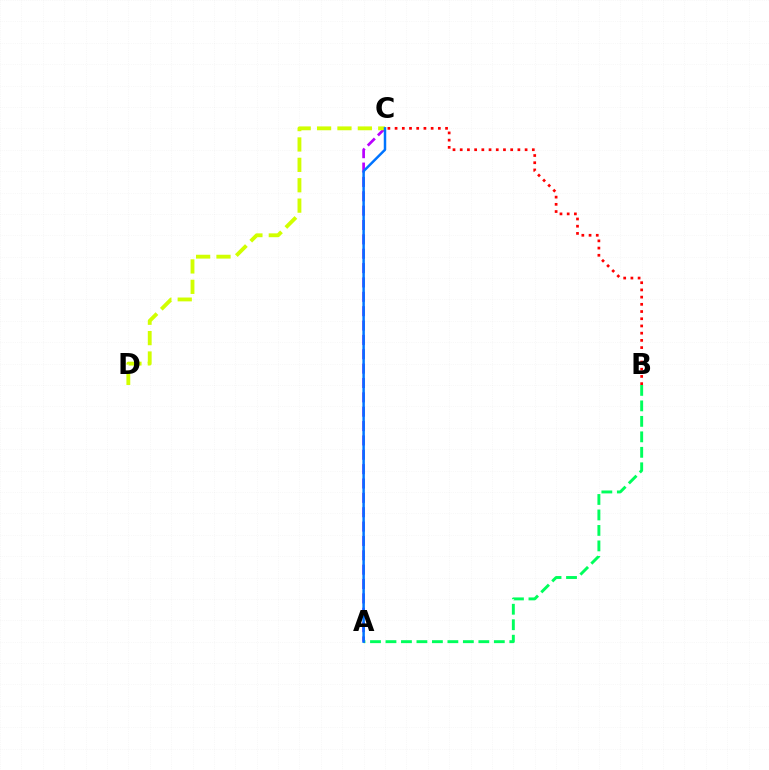{('A', 'B'): [{'color': '#00ff5c', 'line_style': 'dashed', 'thickness': 2.1}], ('A', 'C'): [{'color': '#b900ff', 'line_style': 'dashed', 'thickness': 1.95}, {'color': '#0074ff', 'line_style': 'solid', 'thickness': 1.79}], ('B', 'C'): [{'color': '#ff0000', 'line_style': 'dotted', 'thickness': 1.96}], ('C', 'D'): [{'color': '#d1ff00', 'line_style': 'dashed', 'thickness': 2.77}]}